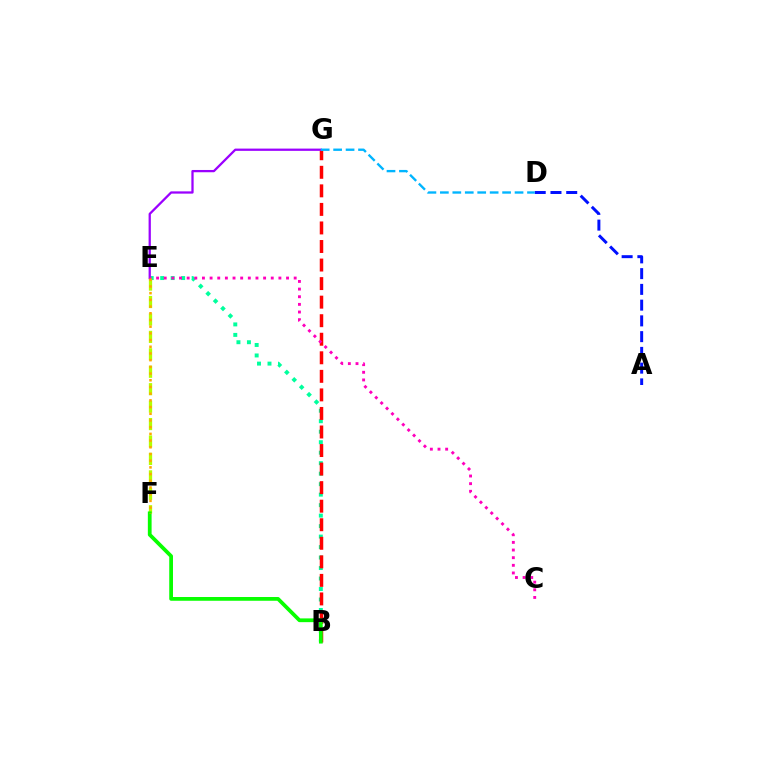{('B', 'E'): [{'color': '#00ff9d', 'line_style': 'dotted', 'thickness': 2.85}], ('B', 'G'): [{'color': '#ff0000', 'line_style': 'dashed', 'thickness': 2.52}], ('A', 'D'): [{'color': '#0010ff', 'line_style': 'dashed', 'thickness': 2.14}], ('E', 'F'): [{'color': '#b3ff00', 'line_style': 'dashed', 'thickness': 2.37}, {'color': '#ffa500', 'line_style': 'dotted', 'thickness': 1.82}], ('E', 'G'): [{'color': '#9b00ff', 'line_style': 'solid', 'thickness': 1.63}], ('D', 'G'): [{'color': '#00b5ff', 'line_style': 'dashed', 'thickness': 1.69}], ('B', 'F'): [{'color': '#08ff00', 'line_style': 'solid', 'thickness': 2.71}], ('C', 'E'): [{'color': '#ff00bd', 'line_style': 'dotted', 'thickness': 2.08}]}